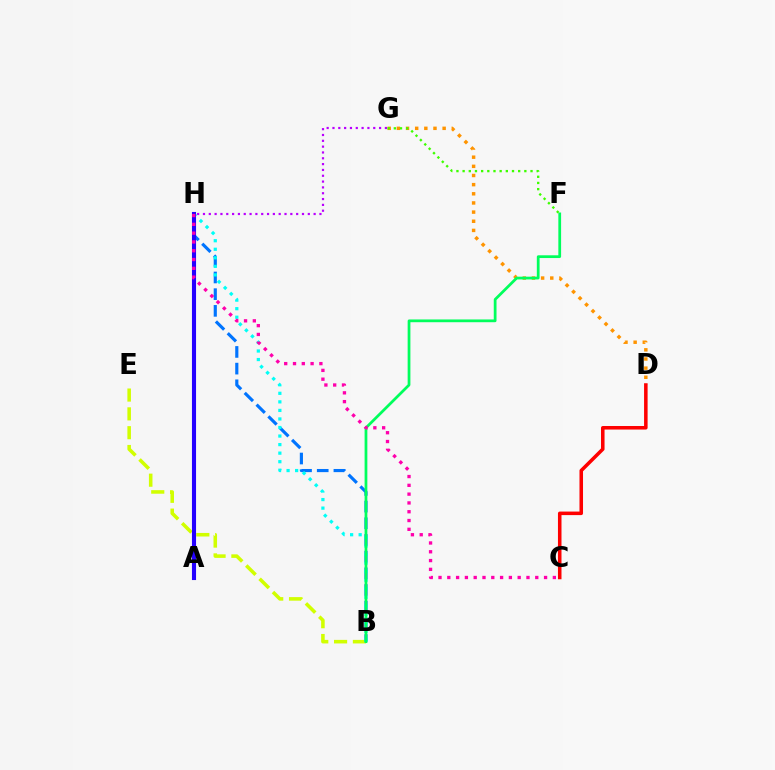{('D', 'G'): [{'color': '#ff9400', 'line_style': 'dotted', 'thickness': 2.49}], ('B', 'E'): [{'color': '#d1ff00', 'line_style': 'dashed', 'thickness': 2.56}], ('B', 'H'): [{'color': '#0074ff', 'line_style': 'dashed', 'thickness': 2.27}, {'color': '#00fff6', 'line_style': 'dotted', 'thickness': 2.32}], ('G', 'H'): [{'color': '#b900ff', 'line_style': 'dotted', 'thickness': 1.58}], ('B', 'F'): [{'color': '#00ff5c', 'line_style': 'solid', 'thickness': 1.98}], ('F', 'G'): [{'color': '#3dff00', 'line_style': 'dotted', 'thickness': 1.68}], ('A', 'H'): [{'color': '#2500ff', 'line_style': 'solid', 'thickness': 2.95}], ('C', 'D'): [{'color': '#ff0000', 'line_style': 'solid', 'thickness': 2.55}], ('C', 'H'): [{'color': '#ff00ac', 'line_style': 'dotted', 'thickness': 2.39}]}